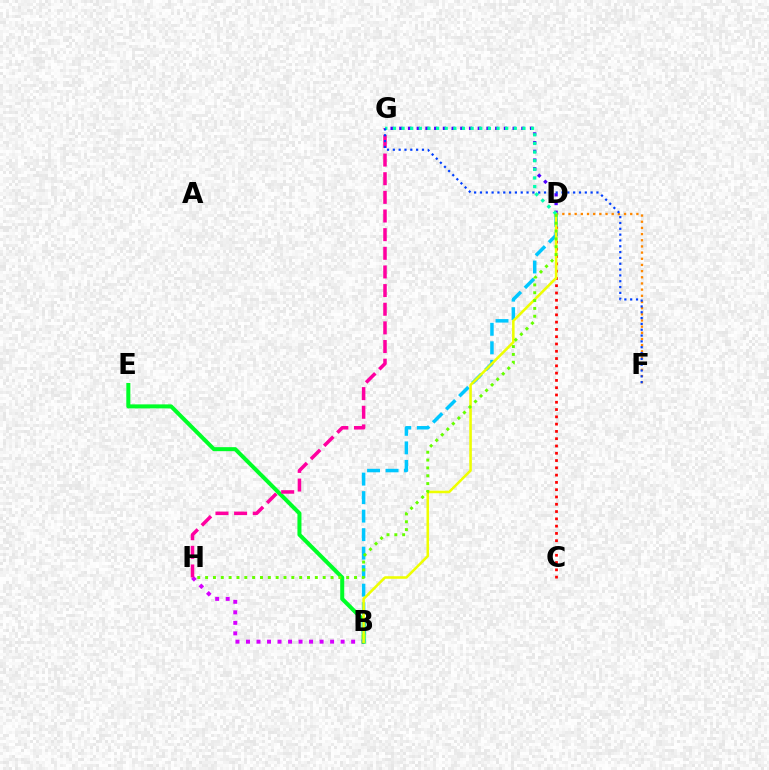{('D', 'F'): [{'color': '#ff8800', 'line_style': 'dotted', 'thickness': 1.68}], ('C', 'D'): [{'color': '#ff0000', 'line_style': 'dotted', 'thickness': 1.98}], ('B', 'H'): [{'color': '#d600ff', 'line_style': 'dotted', 'thickness': 2.86}], ('D', 'G'): [{'color': '#4f00ff', 'line_style': 'dotted', 'thickness': 2.37}, {'color': '#00ffaf', 'line_style': 'dotted', 'thickness': 2.35}], ('B', 'E'): [{'color': '#00ff27', 'line_style': 'solid', 'thickness': 2.89}], ('B', 'D'): [{'color': '#00c7ff', 'line_style': 'dashed', 'thickness': 2.51}, {'color': '#eeff00', 'line_style': 'solid', 'thickness': 1.84}], ('G', 'H'): [{'color': '#ff00a0', 'line_style': 'dashed', 'thickness': 2.53}], ('F', 'G'): [{'color': '#003fff', 'line_style': 'dotted', 'thickness': 1.58}], ('D', 'H'): [{'color': '#66ff00', 'line_style': 'dotted', 'thickness': 2.13}]}